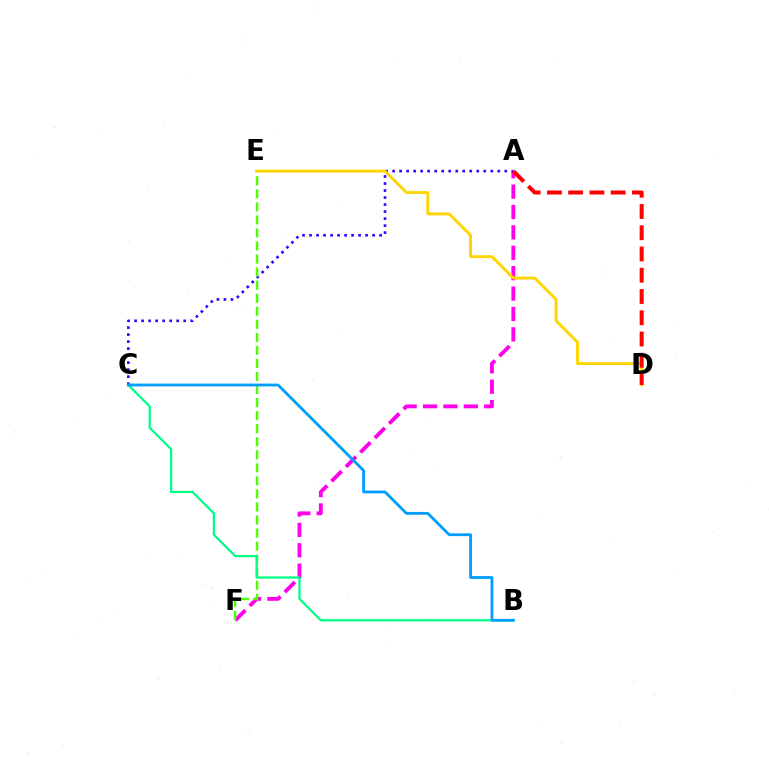{('A', 'F'): [{'color': '#ff00ed', 'line_style': 'dashed', 'thickness': 2.77}], ('A', 'C'): [{'color': '#3700ff', 'line_style': 'dotted', 'thickness': 1.91}], ('E', 'F'): [{'color': '#4fff00', 'line_style': 'dashed', 'thickness': 1.77}], ('B', 'C'): [{'color': '#00ff86', 'line_style': 'solid', 'thickness': 1.62}, {'color': '#009eff', 'line_style': 'solid', 'thickness': 2.02}], ('D', 'E'): [{'color': '#ffd500', 'line_style': 'solid', 'thickness': 2.08}], ('A', 'D'): [{'color': '#ff0000', 'line_style': 'dashed', 'thickness': 2.89}]}